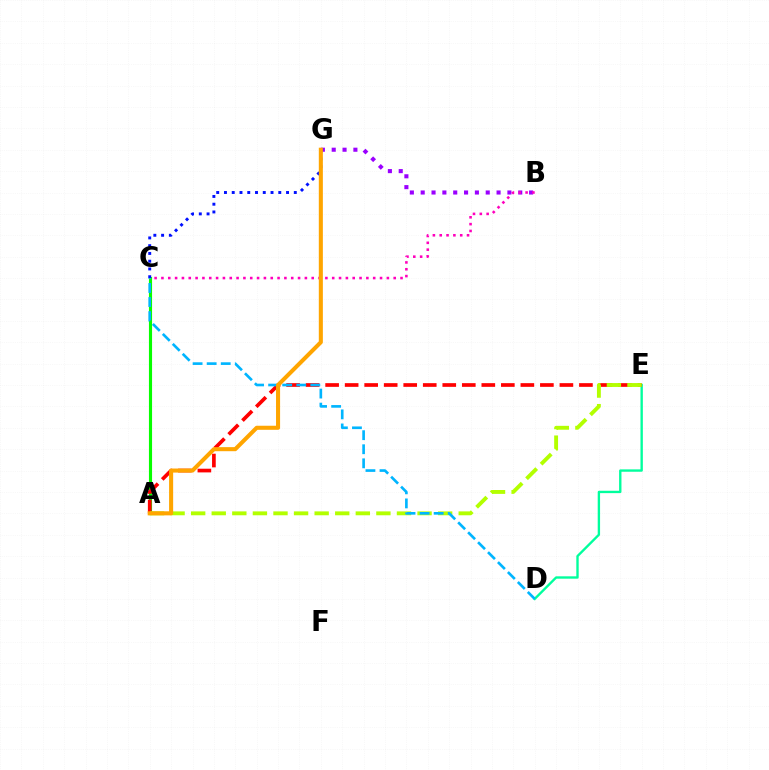{('D', 'E'): [{'color': '#00ff9d', 'line_style': 'solid', 'thickness': 1.7}], ('A', 'C'): [{'color': '#08ff00', 'line_style': 'solid', 'thickness': 2.25}], ('A', 'E'): [{'color': '#ff0000', 'line_style': 'dashed', 'thickness': 2.65}, {'color': '#b3ff00', 'line_style': 'dashed', 'thickness': 2.8}], ('B', 'G'): [{'color': '#9b00ff', 'line_style': 'dotted', 'thickness': 2.95}], ('B', 'C'): [{'color': '#ff00bd', 'line_style': 'dotted', 'thickness': 1.86}], ('C', 'D'): [{'color': '#00b5ff', 'line_style': 'dashed', 'thickness': 1.91}], ('C', 'G'): [{'color': '#0010ff', 'line_style': 'dotted', 'thickness': 2.11}], ('A', 'G'): [{'color': '#ffa500', 'line_style': 'solid', 'thickness': 2.93}]}